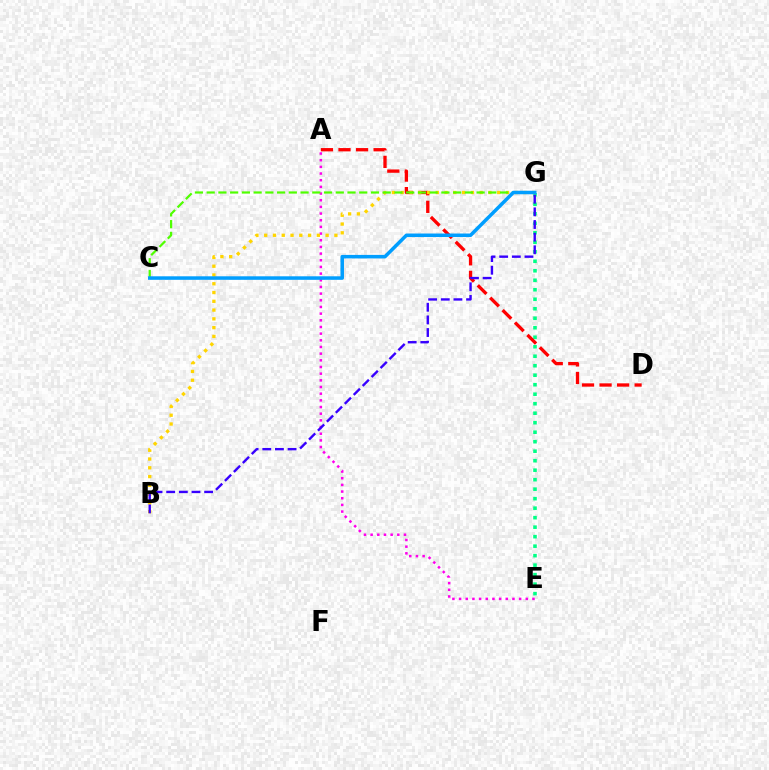{('E', 'G'): [{'color': '#00ff86', 'line_style': 'dotted', 'thickness': 2.58}], ('A', 'E'): [{'color': '#ff00ed', 'line_style': 'dotted', 'thickness': 1.81}], ('A', 'D'): [{'color': '#ff0000', 'line_style': 'dashed', 'thickness': 2.38}], ('B', 'G'): [{'color': '#ffd500', 'line_style': 'dotted', 'thickness': 2.38}, {'color': '#3700ff', 'line_style': 'dashed', 'thickness': 1.72}], ('C', 'G'): [{'color': '#4fff00', 'line_style': 'dashed', 'thickness': 1.59}, {'color': '#009eff', 'line_style': 'solid', 'thickness': 2.54}]}